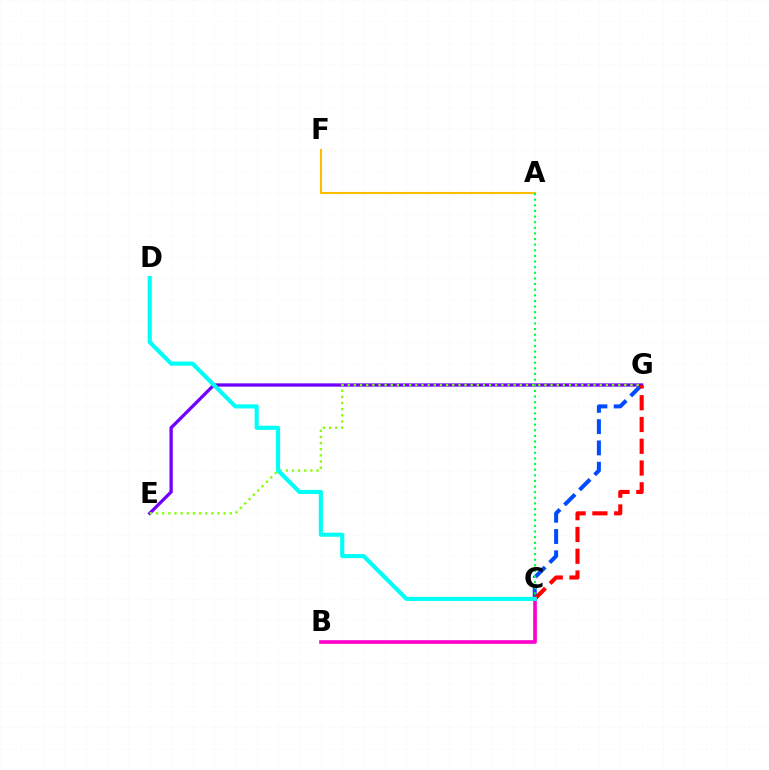{('C', 'G'): [{'color': '#004bff', 'line_style': 'dashed', 'thickness': 2.89}, {'color': '#ff0000', 'line_style': 'dashed', 'thickness': 2.96}], ('E', 'G'): [{'color': '#7200ff', 'line_style': 'solid', 'thickness': 2.37}, {'color': '#84ff00', 'line_style': 'dotted', 'thickness': 1.67}], ('B', 'C'): [{'color': '#ff00cf', 'line_style': 'solid', 'thickness': 2.62}], ('A', 'F'): [{'color': '#ffbd00', 'line_style': 'solid', 'thickness': 1.51}], ('A', 'C'): [{'color': '#00ff39', 'line_style': 'dotted', 'thickness': 1.53}], ('C', 'D'): [{'color': '#00fff6', 'line_style': 'solid', 'thickness': 2.96}]}